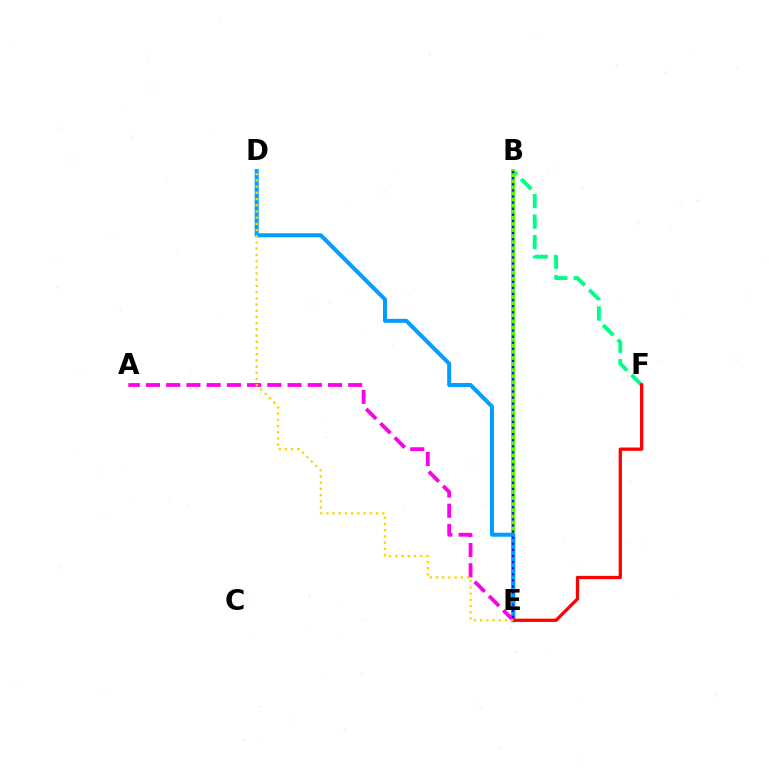{('B', 'F'): [{'color': '#00ff86', 'line_style': 'dashed', 'thickness': 2.79}], ('B', 'E'): [{'color': '#4fff00', 'line_style': 'solid', 'thickness': 2.83}, {'color': '#3700ff', 'line_style': 'dotted', 'thickness': 1.66}], ('D', 'E'): [{'color': '#009eff', 'line_style': 'solid', 'thickness': 2.89}, {'color': '#ffd500', 'line_style': 'dotted', 'thickness': 1.69}], ('A', 'E'): [{'color': '#ff00ed', 'line_style': 'dashed', 'thickness': 2.75}], ('E', 'F'): [{'color': '#ff0000', 'line_style': 'solid', 'thickness': 2.36}]}